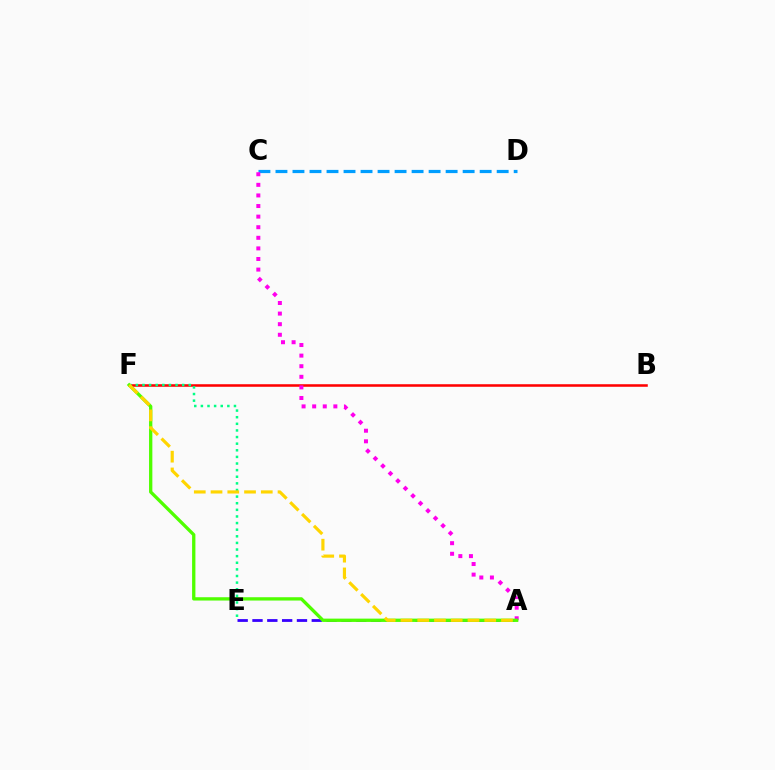{('B', 'F'): [{'color': '#ff0000', 'line_style': 'solid', 'thickness': 1.83}], ('C', 'D'): [{'color': '#009eff', 'line_style': 'dashed', 'thickness': 2.31}], ('E', 'F'): [{'color': '#00ff86', 'line_style': 'dotted', 'thickness': 1.8}], ('A', 'C'): [{'color': '#ff00ed', 'line_style': 'dotted', 'thickness': 2.88}], ('A', 'E'): [{'color': '#3700ff', 'line_style': 'dashed', 'thickness': 2.01}], ('A', 'F'): [{'color': '#4fff00', 'line_style': 'solid', 'thickness': 2.38}, {'color': '#ffd500', 'line_style': 'dashed', 'thickness': 2.28}]}